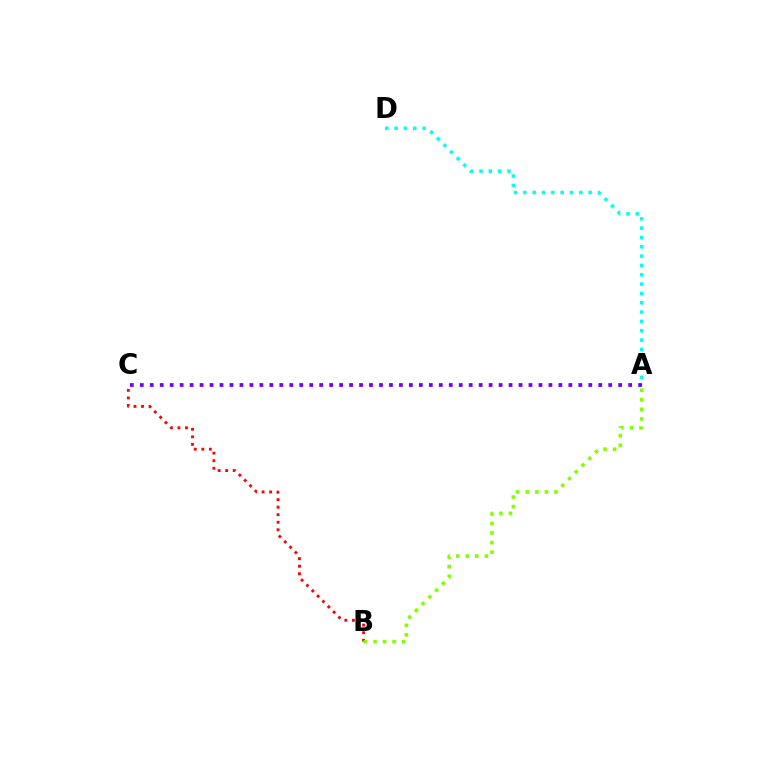{('B', 'C'): [{'color': '#ff0000', 'line_style': 'dotted', 'thickness': 2.05}], ('A', 'D'): [{'color': '#00fff6', 'line_style': 'dotted', 'thickness': 2.53}], ('A', 'C'): [{'color': '#7200ff', 'line_style': 'dotted', 'thickness': 2.71}], ('A', 'B'): [{'color': '#84ff00', 'line_style': 'dotted', 'thickness': 2.6}]}